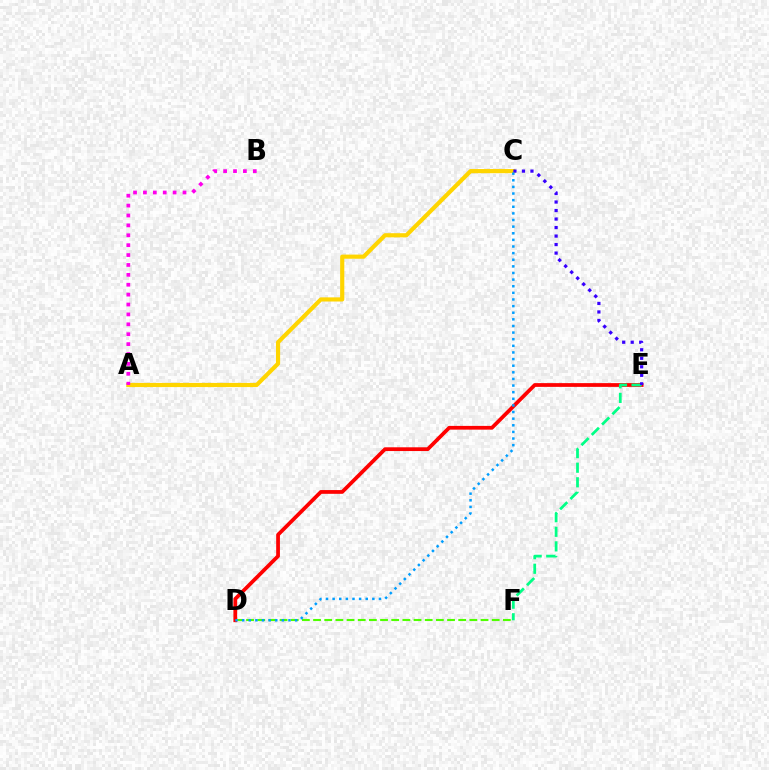{('A', 'C'): [{'color': '#ffd500', 'line_style': 'solid', 'thickness': 2.99}], ('A', 'B'): [{'color': '#ff00ed', 'line_style': 'dotted', 'thickness': 2.69}], ('D', 'F'): [{'color': '#4fff00', 'line_style': 'dashed', 'thickness': 1.52}], ('D', 'E'): [{'color': '#ff0000', 'line_style': 'solid', 'thickness': 2.7}], ('E', 'F'): [{'color': '#00ff86', 'line_style': 'dashed', 'thickness': 1.98}], ('C', 'E'): [{'color': '#3700ff', 'line_style': 'dotted', 'thickness': 2.31}], ('C', 'D'): [{'color': '#009eff', 'line_style': 'dotted', 'thickness': 1.8}]}